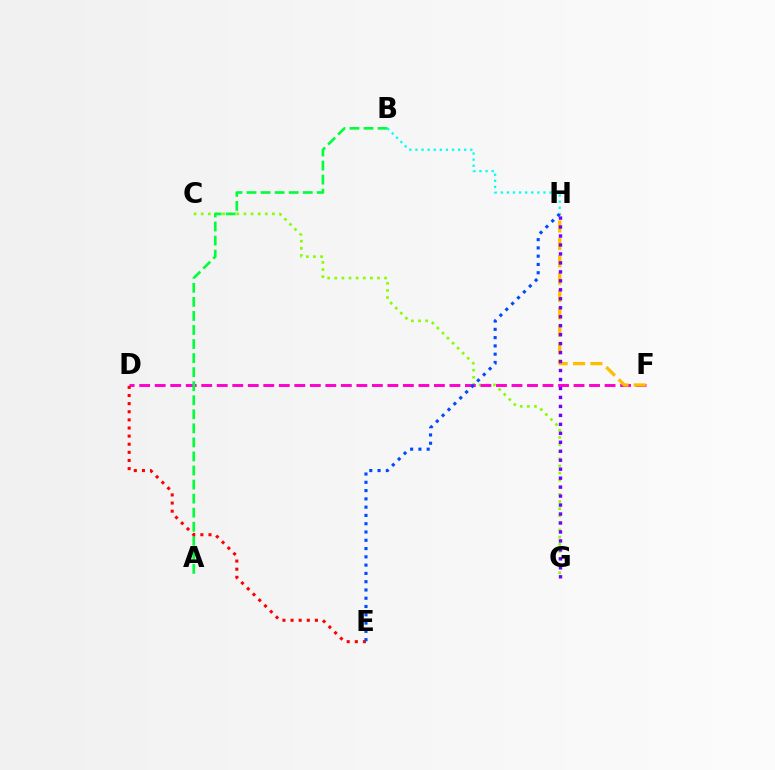{('C', 'G'): [{'color': '#84ff00', 'line_style': 'dotted', 'thickness': 1.93}], ('D', 'F'): [{'color': '#ff00cf', 'line_style': 'dashed', 'thickness': 2.11}], ('F', 'H'): [{'color': '#ffbd00', 'line_style': 'dashed', 'thickness': 2.36}], ('A', 'B'): [{'color': '#00ff39', 'line_style': 'dashed', 'thickness': 1.91}], ('G', 'H'): [{'color': '#7200ff', 'line_style': 'dotted', 'thickness': 2.44}], ('D', 'E'): [{'color': '#ff0000', 'line_style': 'dotted', 'thickness': 2.21}], ('E', 'H'): [{'color': '#004bff', 'line_style': 'dotted', 'thickness': 2.25}], ('B', 'H'): [{'color': '#00fff6', 'line_style': 'dotted', 'thickness': 1.66}]}